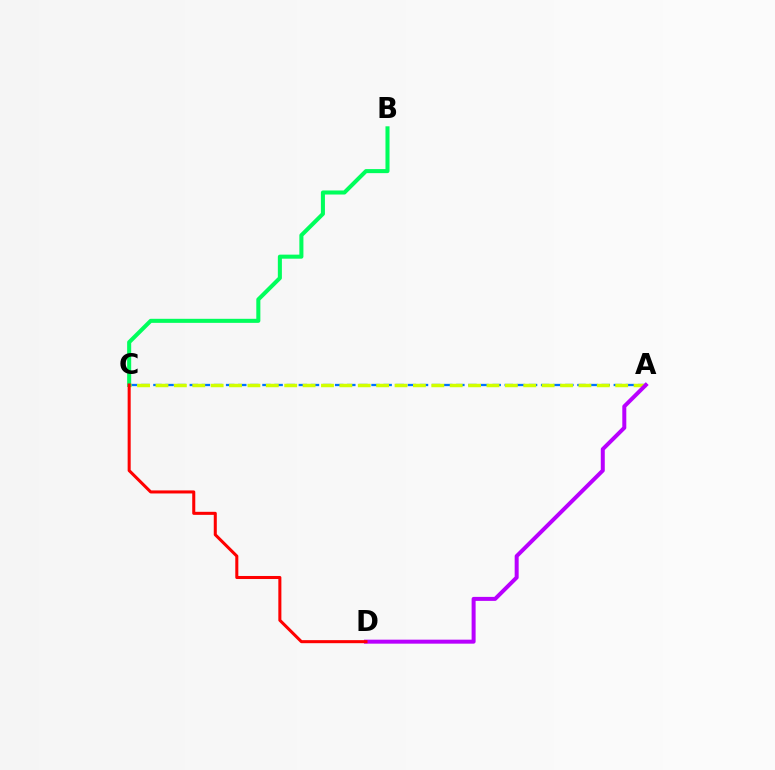{('A', 'C'): [{'color': '#0074ff', 'line_style': 'dashed', 'thickness': 1.65}, {'color': '#d1ff00', 'line_style': 'dashed', 'thickness': 2.5}], ('A', 'D'): [{'color': '#b900ff', 'line_style': 'solid', 'thickness': 2.88}], ('B', 'C'): [{'color': '#00ff5c', 'line_style': 'solid', 'thickness': 2.92}], ('C', 'D'): [{'color': '#ff0000', 'line_style': 'solid', 'thickness': 2.19}]}